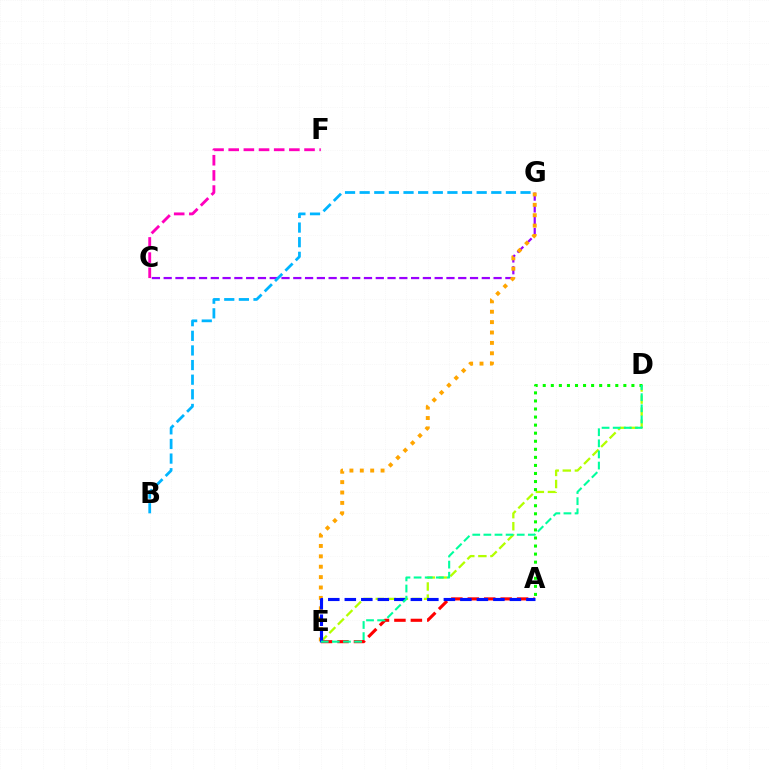{('D', 'E'): [{'color': '#b3ff00', 'line_style': 'dashed', 'thickness': 1.64}, {'color': '#00ff9d', 'line_style': 'dashed', 'thickness': 1.51}], ('C', 'G'): [{'color': '#9b00ff', 'line_style': 'dashed', 'thickness': 1.6}], ('E', 'G'): [{'color': '#ffa500', 'line_style': 'dotted', 'thickness': 2.82}], ('C', 'F'): [{'color': '#ff00bd', 'line_style': 'dashed', 'thickness': 2.06}], ('B', 'G'): [{'color': '#00b5ff', 'line_style': 'dashed', 'thickness': 1.99}], ('A', 'D'): [{'color': '#08ff00', 'line_style': 'dotted', 'thickness': 2.19}], ('A', 'E'): [{'color': '#ff0000', 'line_style': 'dashed', 'thickness': 2.23}, {'color': '#0010ff', 'line_style': 'dashed', 'thickness': 2.24}]}